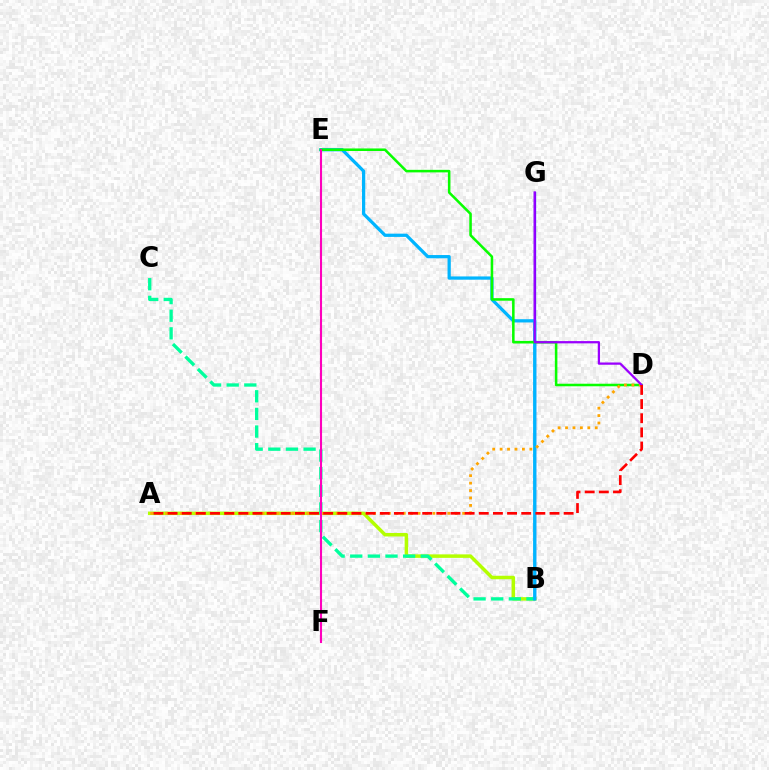{('A', 'B'): [{'color': '#b3ff00', 'line_style': 'solid', 'thickness': 2.51}], ('B', 'G'): [{'color': '#0010ff', 'line_style': 'solid', 'thickness': 1.62}], ('B', 'C'): [{'color': '#00ff9d', 'line_style': 'dashed', 'thickness': 2.4}], ('B', 'E'): [{'color': '#00b5ff', 'line_style': 'solid', 'thickness': 2.34}], ('D', 'E'): [{'color': '#08ff00', 'line_style': 'solid', 'thickness': 1.83}], ('A', 'D'): [{'color': '#ffa500', 'line_style': 'dotted', 'thickness': 2.02}, {'color': '#ff0000', 'line_style': 'dashed', 'thickness': 1.92}], ('D', 'G'): [{'color': '#9b00ff', 'line_style': 'solid', 'thickness': 1.63}], ('E', 'F'): [{'color': '#ff00bd', 'line_style': 'solid', 'thickness': 1.51}]}